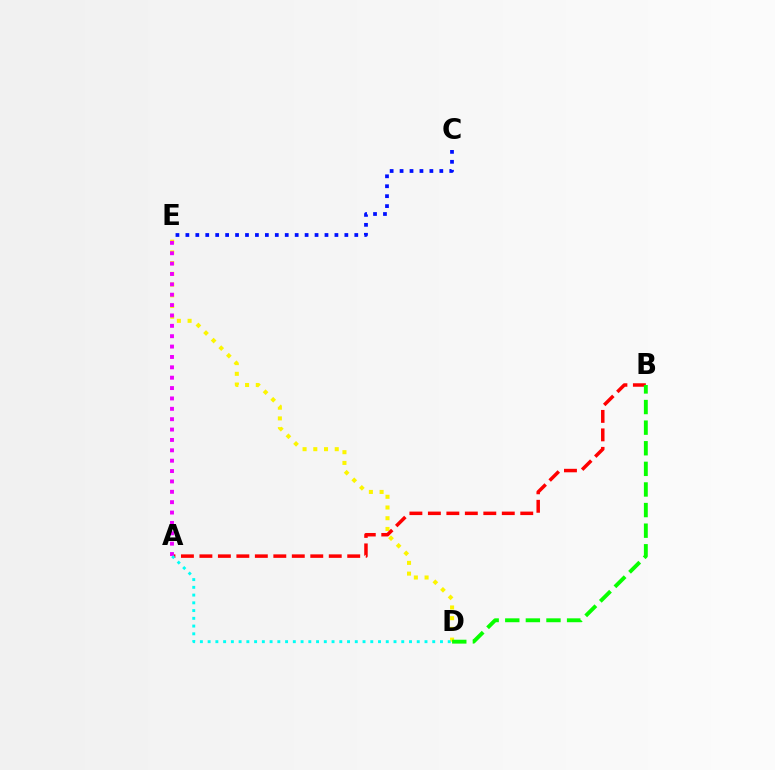{('D', 'E'): [{'color': '#fcf500', 'line_style': 'dotted', 'thickness': 2.91}], ('A', 'B'): [{'color': '#ff0000', 'line_style': 'dashed', 'thickness': 2.51}], ('B', 'D'): [{'color': '#08ff00', 'line_style': 'dashed', 'thickness': 2.8}], ('C', 'E'): [{'color': '#0010ff', 'line_style': 'dotted', 'thickness': 2.7}], ('A', 'E'): [{'color': '#ee00ff', 'line_style': 'dotted', 'thickness': 2.82}], ('A', 'D'): [{'color': '#00fff6', 'line_style': 'dotted', 'thickness': 2.1}]}